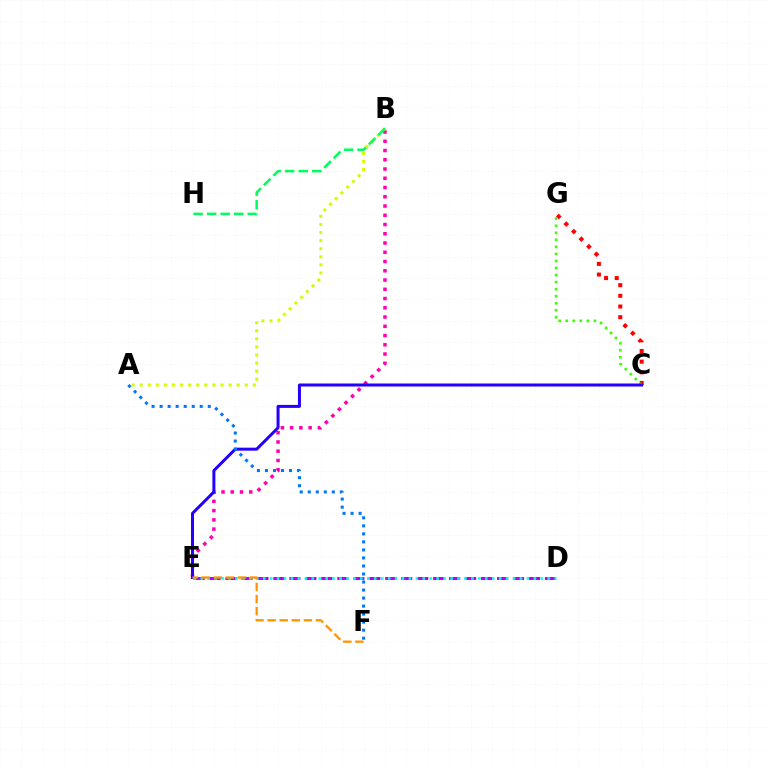{('C', 'G'): [{'color': '#ff0000', 'line_style': 'dotted', 'thickness': 2.9}, {'color': '#3dff00', 'line_style': 'dotted', 'thickness': 1.91}], ('B', 'E'): [{'color': '#ff00ac', 'line_style': 'dotted', 'thickness': 2.51}], ('D', 'E'): [{'color': '#b900ff', 'line_style': 'dashed', 'thickness': 2.17}, {'color': '#00fff6', 'line_style': 'dotted', 'thickness': 1.89}], ('A', 'B'): [{'color': '#d1ff00', 'line_style': 'dotted', 'thickness': 2.2}], ('C', 'E'): [{'color': '#2500ff', 'line_style': 'solid', 'thickness': 2.16}], ('A', 'F'): [{'color': '#0074ff', 'line_style': 'dotted', 'thickness': 2.18}], ('B', 'H'): [{'color': '#00ff5c', 'line_style': 'dashed', 'thickness': 1.84}], ('E', 'F'): [{'color': '#ff9400', 'line_style': 'dashed', 'thickness': 1.64}]}